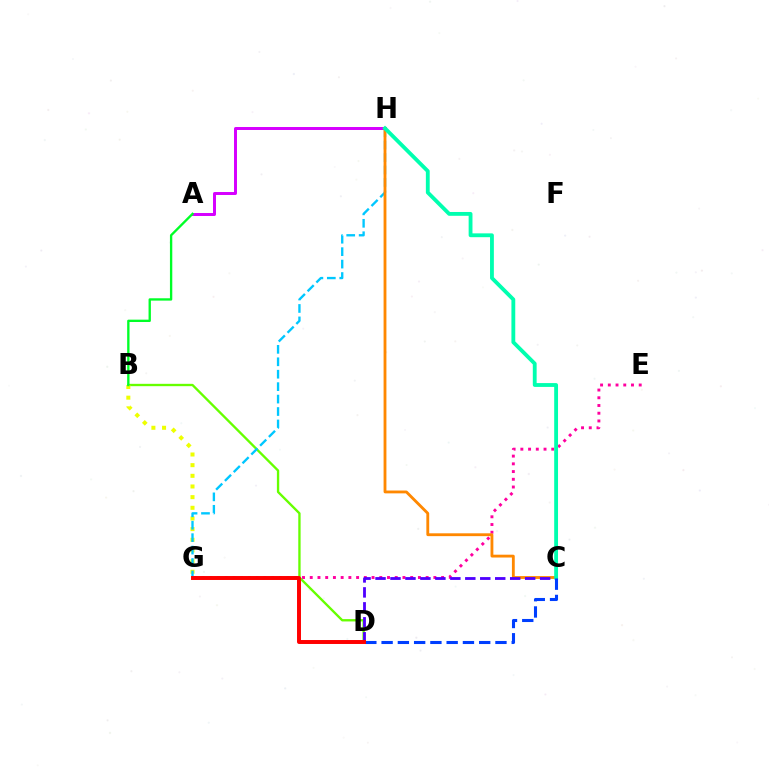{('B', 'D'): [{'color': '#66ff00', 'line_style': 'solid', 'thickness': 1.69}], ('B', 'G'): [{'color': '#eeff00', 'line_style': 'dotted', 'thickness': 2.9}], ('A', 'H'): [{'color': '#d600ff', 'line_style': 'solid', 'thickness': 2.14}], ('E', 'G'): [{'color': '#ff00a0', 'line_style': 'dotted', 'thickness': 2.1}], ('G', 'H'): [{'color': '#00c7ff', 'line_style': 'dashed', 'thickness': 1.69}], ('A', 'B'): [{'color': '#00ff27', 'line_style': 'solid', 'thickness': 1.69}], ('C', 'H'): [{'color': '#ff8800', 'line_style': 'solid', 'thickness': 2.04}, {'color': '#00ffaf', 'line_style': 'solid', 'thickness': 2.76}], ('C', 'D'): [{'color': '#4f00ff', 'line_style': 'dashed', 'thickness': 2.03}, {'color': '#003fff', 'line_style': 'dashed', 'thickness': 2.21}], ('D', 'G'): [{'color': '#ff0000', 'line_style': 'solid', 'thickness': 2.84}]}